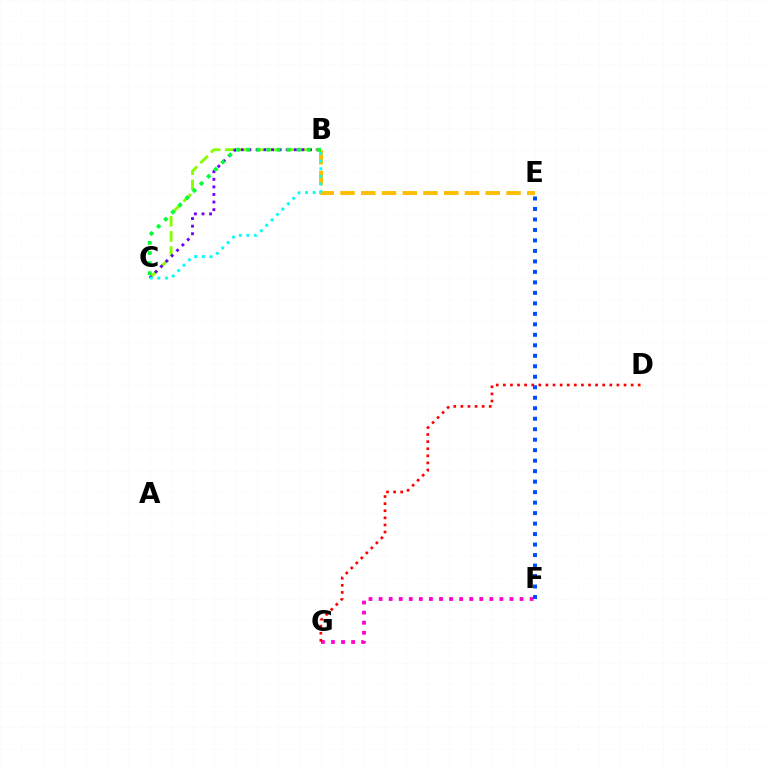{('F', 'G'): [{'color': '#ff00cf', 'line_style': 'dotted', 'thickness': 2.74}], ('B', 'C'): [{'color': '#84ff00', 'line_style': 'dashed', 'thickness': 2.05}, {'color': '#7200ff', 'line_style': 'dotted', 'thickness': 2.06}, {'color': '#00fff6', 'line_style': 'dotted', 'thickness': 2.07}, {'color': '#00ff39', 'line_style': 'dotted', 'thickness': 2.75}], ('B', 'E'): [{'color': '#ffbd00', 'line_style': 'dashed', 'thickness': 2.82}], ('E', 'F'): [{'color': '#004bff', 'line_style': 'dotted', 'thickness': 2.85}], ('D', 'G'): [{'color': '#ff0000', 'line_style': 'dotted', 'thickness': 1.93}]}